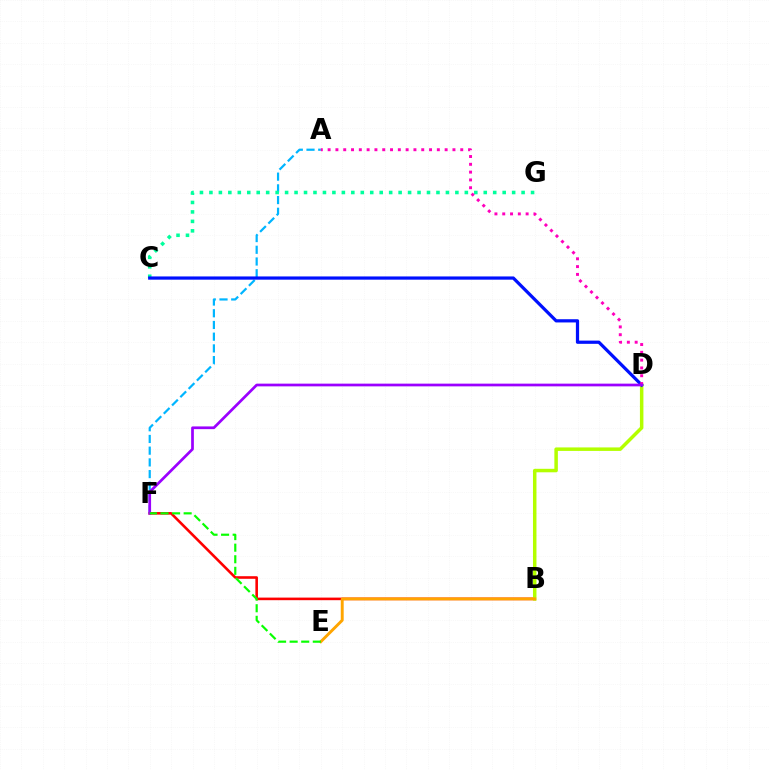{('A', 'F'): [{'color': '#00b5ff', 'line_style': 'dashed', 'thickness': 1.59}], ('C', 'G'): [{'color': '#00ff9d', 'line_style': 'dotted', 'thickness': 2.57}], ('B', 'F'): [{'color': '#ff0000', 'line_style': 'solid', 'thickness': 1.87}], ('B', 'D'): [{'color': '#b3ff00', 'line_style': 'solid', 'thickness': 2.52}], ('C', 'D'): [{'color': '#0010ff', 'line_style': 'solid', 'thickness': 2.32}], ('B', 'E'): [{'color': '#ffa500', 'line_style': 'solid', 'thickness': 2.1}], ('A', 'D'): [{'color': '#ff00bd', 'line_style': 'dotted', 'thickness': 2.12}], ('D', 'F'): [{'color': '#9b00ff', 'line_style': 'solid', 'thickness': 1.96}], ('E', 'F'): [{'color': '#08ff00', 'line_style': 'dashed', 'thickness': 1.57}]}